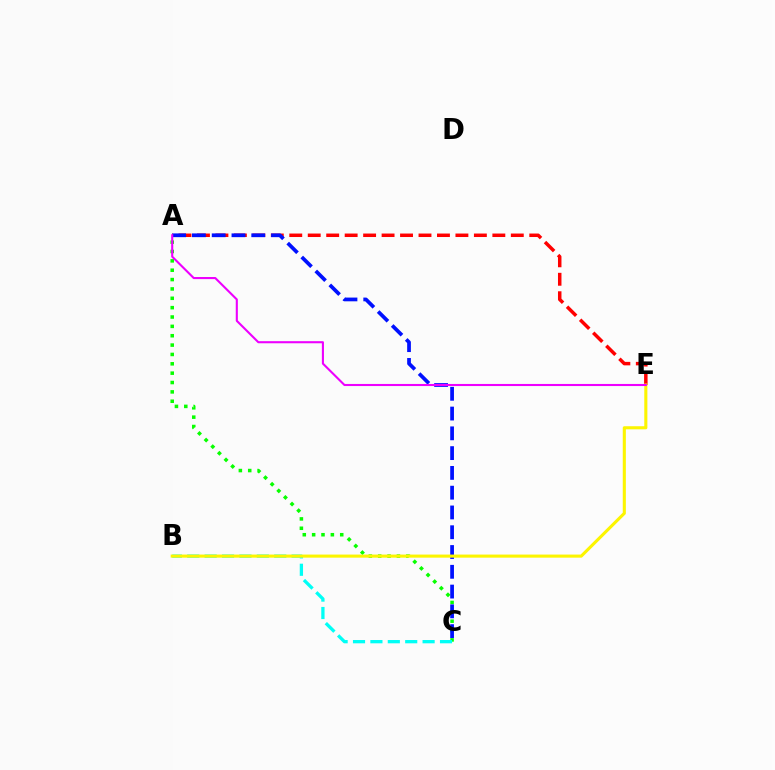{('A', 'E'): [{'color': '#ff0000', 'line_style': 'dashed', 'thickness': 2.51}, {'color': '#ee00ff', 'line_style': 'solid', 'thickness': 1.51}], ('A', 'C'): [{'color': '#08ff00', 'line_style': 'dotted', 'thickness': 2.54}, {'color': '#0010ff', 'line_style': 'dashed', 'thickness': 2.69}], ('B', 'C'): [{'color': '#00fff6', 'line_style': 'dashed', 'thickness': 2.36}], ('B', 'E'): [{'color': '#fcf500', 'line_style': 'solid', 'thickness': 2.23}]}